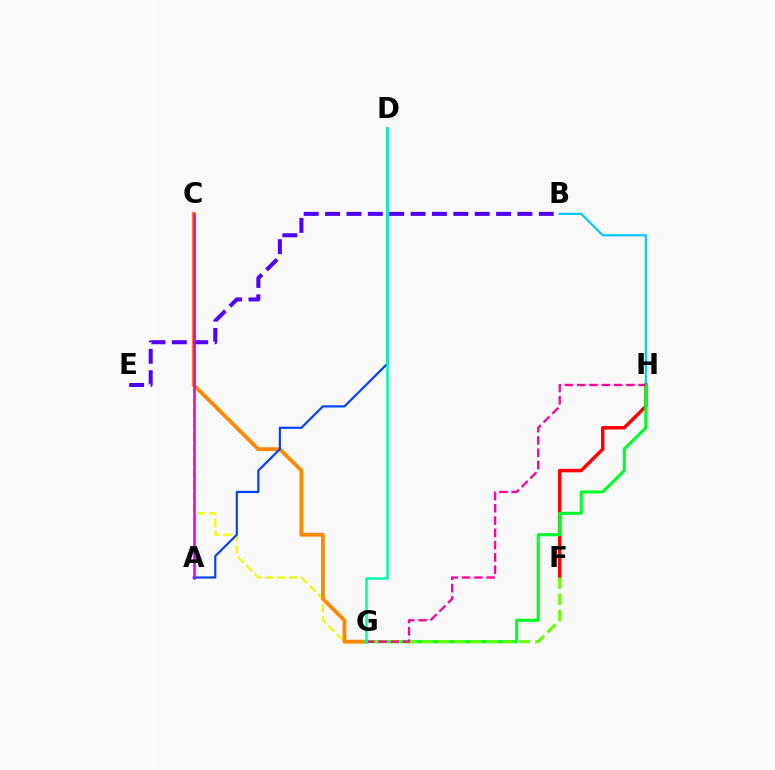{('C', 'G'): [{'color': '#eeff00', 'line_style': 'dashed', 'thickness': 1.63}, {'color': '#ff8800', 'line_style': 'solid', 'thickness': 2.75}], ('B', 'H'): [{'color': '#00c7ff', 'line_style': 'solid', 'thickness': 1.55}], ('B', 'E'): [{'color': '#4f00ff', 'line_style': 'dashed', 'thickness': 2.9}], ('F', 'H'): [{'color': '#ff0000', 'line_style': 'solid', 'thickness': 2.49}], ('G', 'H'): [{'color': '#00ff27', 'line_style': 'solid', 'thickness': 2.22}, {'color': '#ff00a0', 'line_style': 'dashed', 'thickness': 1.67}], ('F', 'G'): [{'color': '#66ff00', 'line_style': 'dashed', 'thickness': 2.2}], ('A', 'D'): [{'color': '#003fff', 'line_style': 'solid', 'thickness': 1.55}], ('A', 'C'): [{'color': '#d600ff', 'line_style': 'solid', 'thickness': 1.81}], ('D', 'G'): [{'color': '#00ffaf', 'line_style': 'solid', 'thickness': 1.84}]}